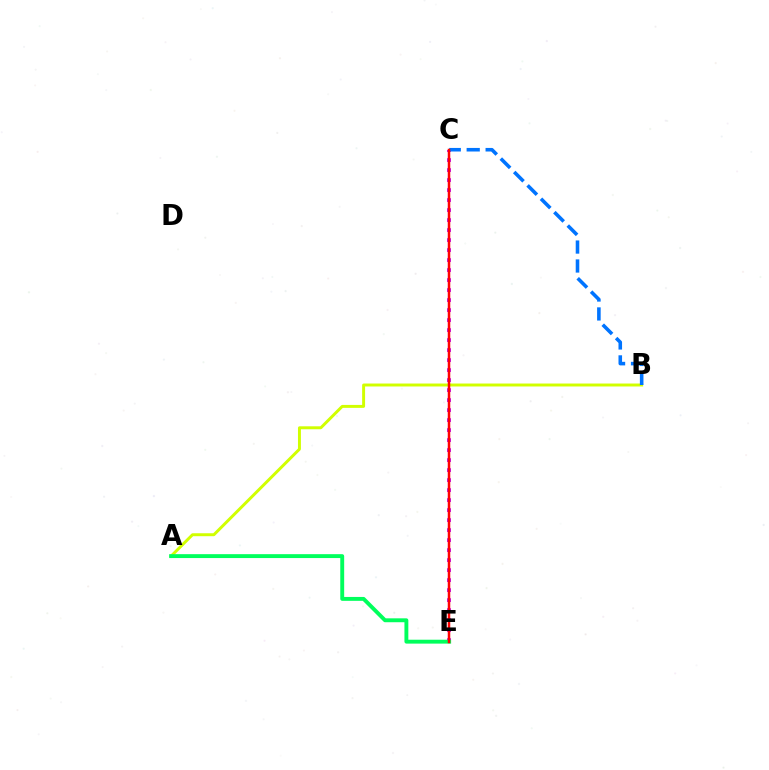{('A', 'B'): [{'color': '#d1ff00', 'line_style': 'solid', 'thickness': 2.13}], ('C', 'E'): [{'color': '#b900ff', 'line_style': 'dotted', 'thickness': 2.72}, {'color': '#ff0000', 'line_style': 'solid', 'thickness': 1.8}], ('B', 'C'): [{'color': '#0074ff', 'line_style': 'dashed', 'thickness': 2.57}], ('A', 'E'): [{'color': '#00ff5c', 'line_style': 'solid', 'thickness': 2.8}]}